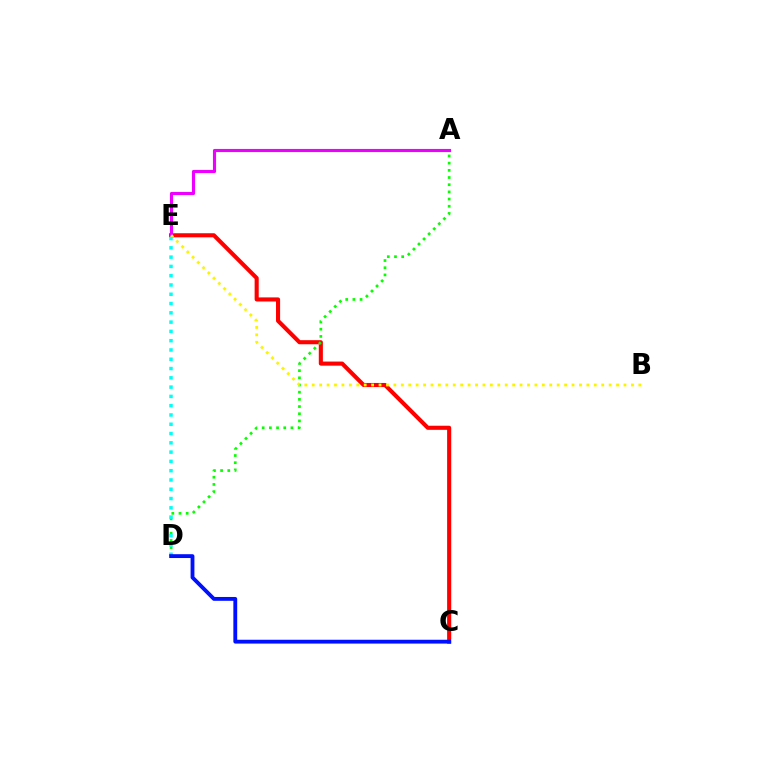{('C', 'E'): [{'color': '#ff0000', 'line_style': 'solid', 'thickness': 2.95}], ('A', 'D'): [{'color': '#08ff00', 'line_style': 'dotted', 'thickness': 1.95}], ('A', 'E'): [{'color': '#ee00ff', 'line_style': 'solid', 'thickness': 2.25}], ('B', 'E'): [{'color': '#fcf500', 'line_style': 'dotted', 'thickness': 2.02}], ('D', 'E'): [{'color': '#00fff6', 'line_style': 'dotted', 'thickness': 2.52}], ('C', 'D'): [{'color': '#0010ff', 'line_style': 'solid', 'thickness': 2.76}]}